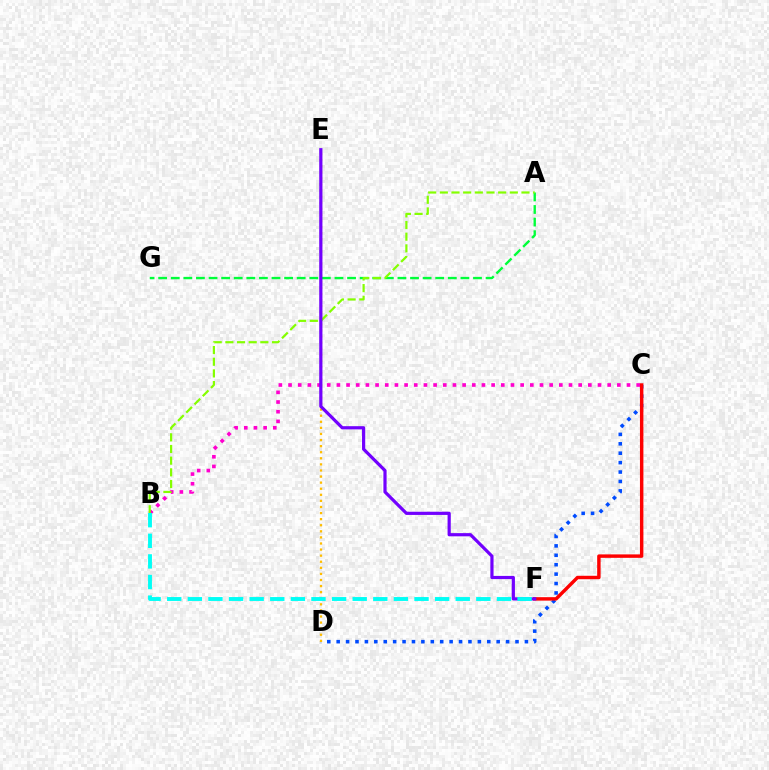{('C', 'D'): [{'color': '#004bff', 'line_style': 'dotted', 'thickness': 2.56}], ('A', 'G'): [{'color': '#00ff39', 'line_style': 'dashed', 'thickness': 1.71}], ('B', 'C'): [{'color': '#ff00cf', 'line_style': 'dotted', 'thickness': 2.63}], ('C', 'F'): [{'color': '#ff0000', 'line_style': 'solid', 'thickness': 2.47}], ('A', 'B'): [{'color': '#84ff00', 'line_style': 'dashed', 'thickness': 1.58}], ('D', 'E'): [{'color': '#ffbd00', 'line_style': 'dotted', 'thickness': 1.65}], ('E', 'F'): [{'color': '#7200ff', 'line_style': 'solid', 'thickness': 2.3}], ('B', 'F'): [{'color': '#00fff6', 'line_style': 'dashed', 'thickness': 2.8}]}